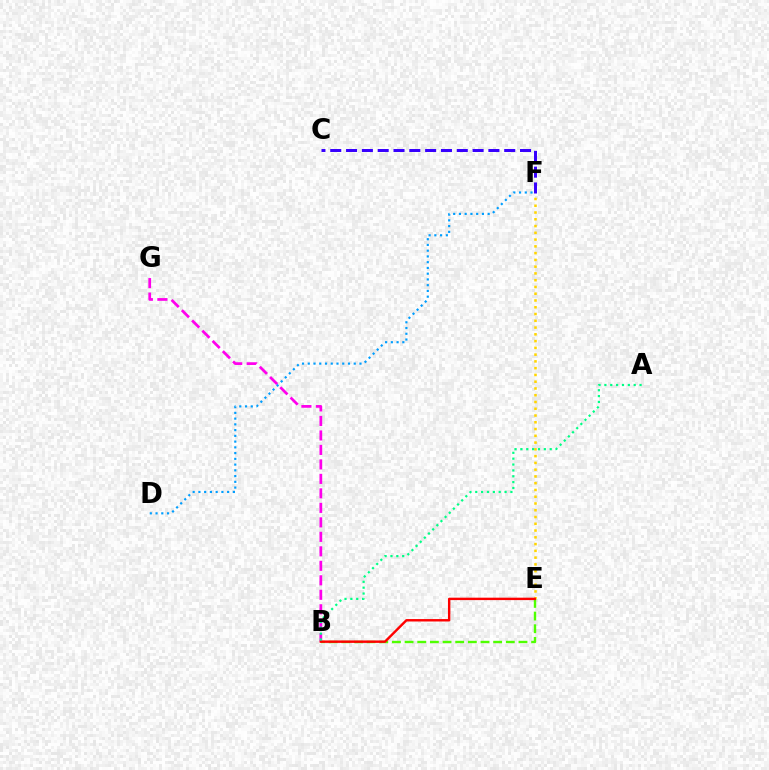{('E', 'F'): [{'color': '#ffd500', 'line_style': 'dotted', 'thickness': 1.84}], ('C', 'F'): [{'color': '#3700ff', 'line_style': 'dashed', 'thickness': 2.15}], ('B', 'G'): [{'color': '#ff00ed', 'line_style': 'dashed', 'thickness': 1.97}], ('B', 'E'): [{'color': '#4fff00', 'line_style': 'dashed', 'thickness': 1.72}, {'color': '#ff0000', 'line_style': 'solid', 'thickness': 1.74}], ('D', 'F'): [{'color': '#009eff', 'line_style': 'dotted', 'thickness': 1.56}], ('A', 'B'): [{'color': '#00ff86', 'line_style': 'dotted', 'thickness': 1.59}]}